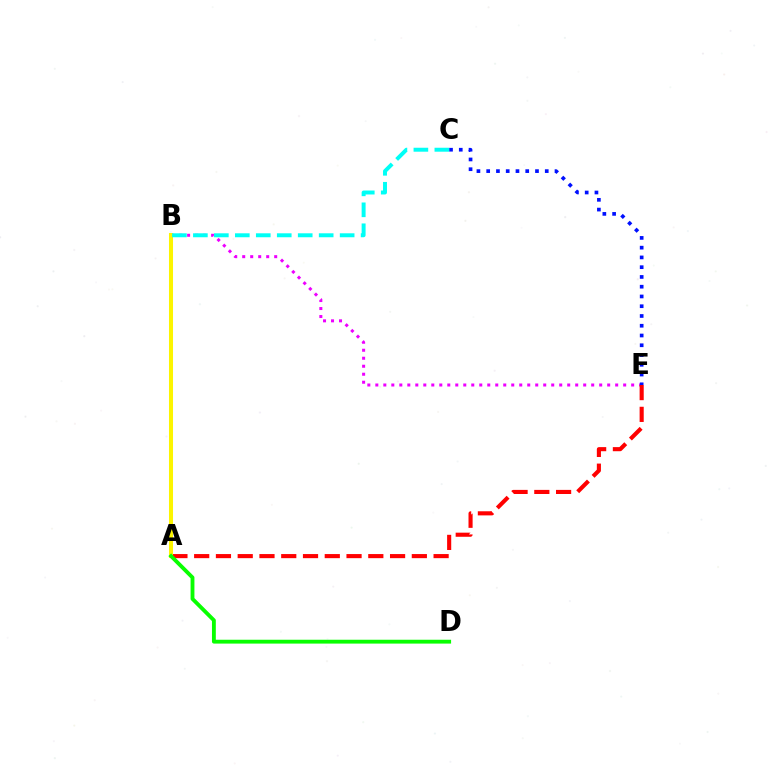{('B', 'E'): [{'color': '#ee00ff', 'line_style': 'dotted', 'thickness': 2.17}], ('C', 'E'): [{'color': '#0010ff', 'line_style': 'dotted', 'thickness': 2.65}], ('A', 'E'): [{'color': '#ff0000', 'line_style': 'dashed', 'thickness': 2.96}], ('A', 'B'): [{'color': '#fcf500', 'line_style': 'solid', 'thickness': 2.9}], ('B', 'C'): [{'color': '#00fff6', 'line_style': 'dashed', 'thickness': 2.85}], ('A', 'D'): [{'color': '#08ff00', 'line_style': 'solid', 'thickness': 2.77}]}